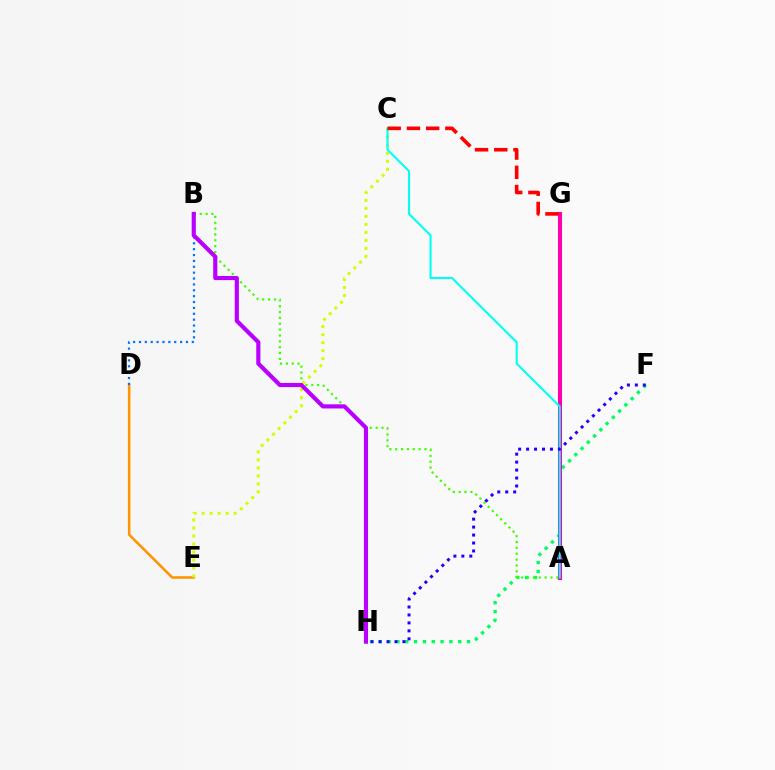{('F', 'H'): [{'color': '#00ff5c', 'line_style': 'dotted', 'thickness': 2.4}, {'color': '#2500ff', 'line_style': 'dotted', 'thickness': 2.16}], ('A', 'B'): [{'color': '#3dff00', 'line_style': 'dotted', 'thickness': 1.59}], ('D', 'E'): [{'color': '#ff9400', 'line_style': 'solid', 'thickness': 1.84}], ('B', 'D'): [{'color': '#0074ff', 'line_style': 'dotted', 'thickness': 1.6}], ('C', 'E'): [{'color': '#d1ff00', 'line_style': 'dotted', 'thickness': 2.18}], ('A', 'G'): [{'color': '#ff00ac', 'line_style': 'solid', 'thickness': 2.93}], ('B', 'H'): [{'color': '#b900ff', 'line_style': 'solid', 'thickness': 2.98}], ('A', 'C'): [{'color': '#00fff6', 'line_style': 'solid', 'thickness': 1.51}], ('C', 'G'): [{'color': '#ff0000', 'line_style': 'dashed', 'thickness': 2.61}]}